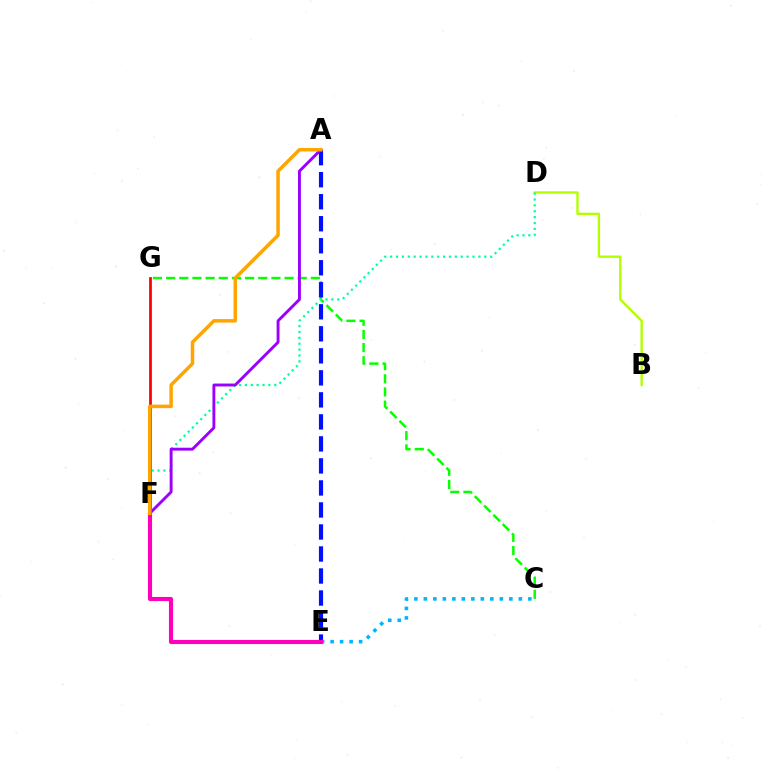{('C', 'G'): [{'color': '#08ff00', 'line_style': 'dashed', 'thickness': 1.79}], ('B', 'D'): [{'color': '#b3ff00', 'line_style': 'solid', 'thickness': 1.71}], ('D', 'F'): [{'color': '#00ff9d', 'line_style': 'dotted', 'thickness': 1.6}], ('A', 'E'): [{'color': '#0010ff', 'line_style': 'dashed', 'thickness': 2.99}], ('A', 'F'): [{'color': '#9b00ff', 'line_style': 'solid', 'thickness': 2.09}, {'color': '#ffa500', 'line_style': 'solid', 'thickness': 2.52}], ('F', 'G'): [{'color': '#ff0000', 'line_style': 'solid', 'thickness': 1.98}], ('C', 'E'): [{'color': '#00b5ff', 'line_style': 'dotted', 'thickness': 2.58}], ('E', 'F'): [{'color': '#ff00bd', 'line_style': 'solid', 'thickness': 2.95}]}